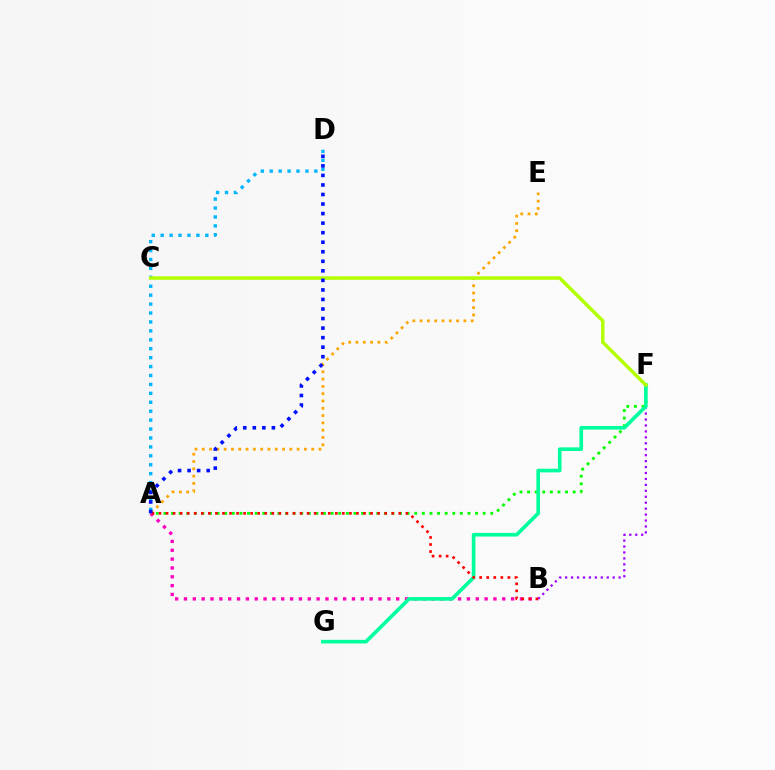{('B', 'F'): [{'color': '#9b00ff', 'line_style': 'dotted', 'thickness': 1.61}], ('A', 'F'): [{'color': '#08ff00', 'line_style': 'dotted', 'thickness': 2.07}], ('A', 'B'): [{'color': '#ff00bd', 'line_style': 'dotted', 'thickness': 2.4}, {'color': '#ff0000', 'line_style': 'dotted', 'thickness': 1.92}], ('A', 'E'): [{'color': '#ffa500', 'line_style': 'dotted', 'thickness': 1.98}], ('F', 'G'): [{'color': '#00ff9d', 'line_style': 'solid', 'thickness': 2.63}], ('A', 'D'): [{'color': '#00b5ff', 'line_style': 'dotted', 'thickness': 2.42}, {'color': '#0010ff', 'line_style': 'dotted', 'thickness': 2.59}], ('C', 'F'): [{'color': '#b3ff00', 'line_style': 'solid', 'thickness': 2.49}]}